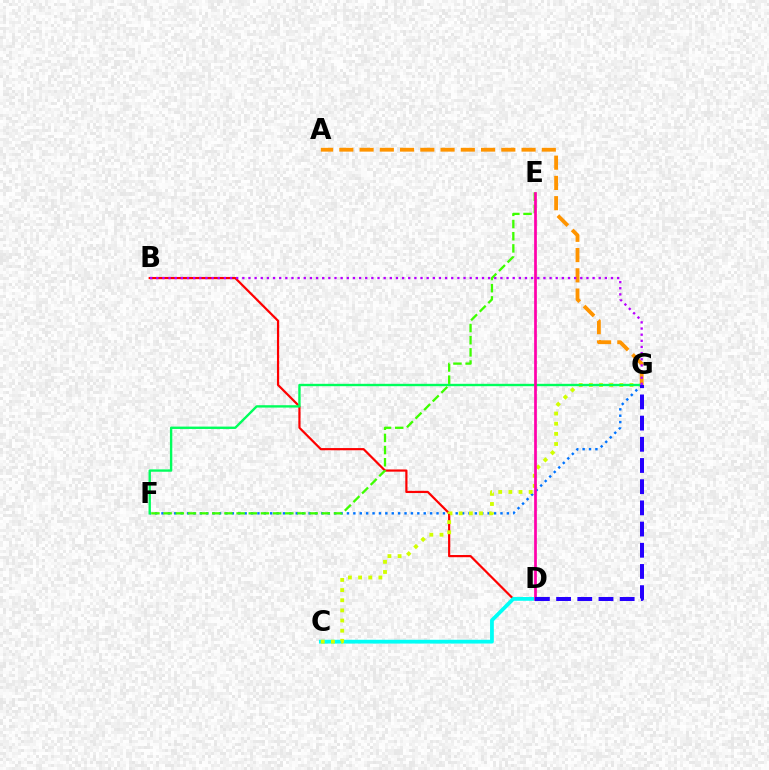{('F', 'G'): [{'color': '#0074ff', 'line_style': 'dotted', 'thickness': 1.74}, {'color': '#00ff5c', 'line_style': 'solid', 'thickness': 1.71}], ('B', 'D'): [{'color': '#ff0000', 'line_style': 'solid', 'thickness': 1.58}], ('C', 'D'): [{'color': '#00fff6', 'line_style': 'solid', 'thickness': 2.73}], ('C', 'G'): [{'color': '#d1ff00', 'line_style': 'dotted', 'thickness': 2.76}], ('A', 'G'): [{'color': '#ff9400', 'line_style': 'dashed', 'thickness': 2.75}], ('E', 'F'): [{'color': '#3dff00', 'line_style': 'dashed', 'thickness': 1.65}], ('B', 'G'): [{'color': '#b900ff', 'line_style': 'dotted', 'thickness': 1.67}], ('D', 'E'): [{'color': '#ff00ac', 'line_style': 'solid', 'thickness': 1.96}], ('D', 'G'): [{'color': '#2500ff', 'line_style': 'dashed', 'thickness': 2.88}]}